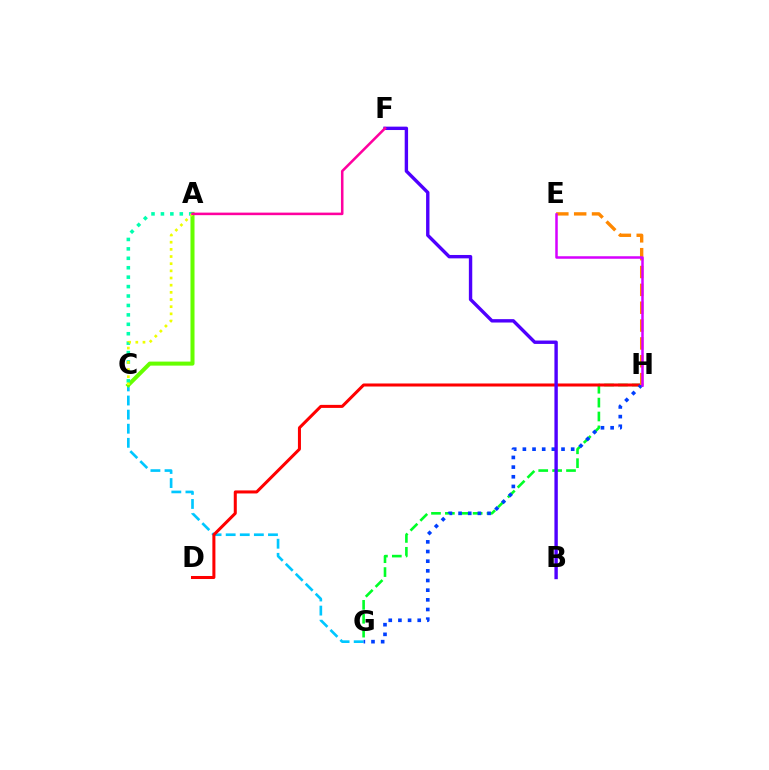{('C', 'G'): [{'color': '#00c7ff', 'line_style': 'dashed', 'thickness': 1.92}], ('A', 'C'): [{'color': '#66ff00', 'line_style': 'solid', 'thickness': 2.9}, {'color': '#00ffaf', 'line_style': 'dotted', 'thickness': 2.56}, {'color': '#eeff00', 'line_style': 'dotted', 'thickness': 1.95}], ('G', 'H'): [{'color': '#00ff27', 'line_style': 'dashed', 'thickness': 1.89}, {'color': '#003fff', 'line_style': 'dotted', 'thickness': 2.62}], ('D', 'H'): [{'color': '#ff0000', 'line_style': 'solid', 'thickness': 2.18}], ('E', 'H'): [{'color': '#ff8800', 'line_style': 'dashed', 'thickness': 2.42}, {'color': '#d600ff', 'line_style': 'solid', 'thickness': 1.8}], ('B', 'F'): [{'color': '#4f00ff', 'line_style': 'solid', 'thickness': 2.44}], ('A', 'F'): [{'color': '#ff00a0', 'line_style': 'solid', 'thickness': 1.83}]}